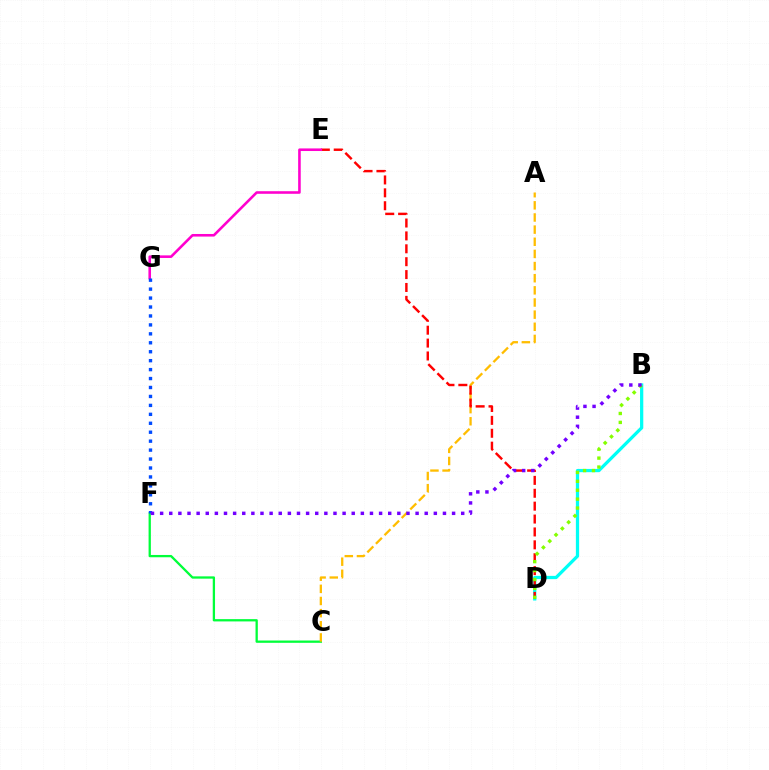{('B', 'D'): [{'color': '#00fff6', 'line_style': 'solid', 'thickness': 2.34}, {'color': '#84ff00', 'line_style': 'dotted', 'thickness': 2.42}], ('C', 'F'): [{'color': '#00ff39', 'line_style': 'solid', 'thickness': 1.65}], ('A', 'C'): [{'color': '#ffbd00', 'line_style': 'dashed', 'thickness': 1.65}], ('D', 'E'): [{'color': '#ff0000', 'line_style': 'dashed', 'thickness': 1.75}], ('E', 'G'): [{'color': '#ff00cf', 'line_style': 'solid', 'thickness': 1.86}], ('F', 'G'): [{'color': '#004bff', 'line_style': 'dotted', 'thickness': 2.43}], ('B', 'F'): [{'color': '#7200ff', 'line_style': 'dotted', 'thickness': 2.48}]}